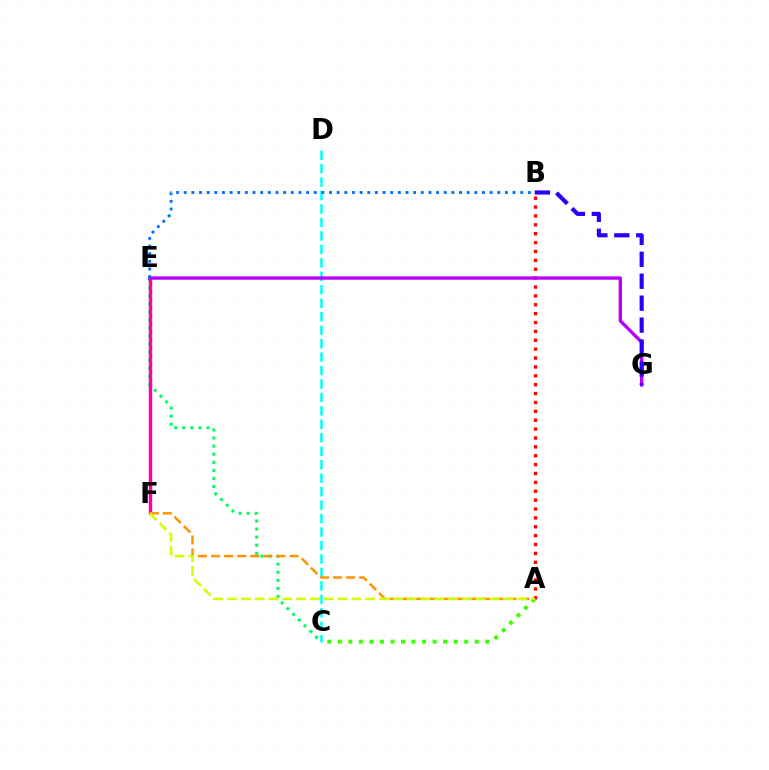{('C', 'E'): [{'color': '#00ff5c', 'line_style': 'dotted', 'thickness': 2.2}], ('E', 'F'): [{'color': '#ff00ac', 'line_style': 'solid', 'thickness': 2.46}], ('A', 'B'): [{'color': '#ff0000', 'line_style': 'dotted', 'thickness': 2.41}], ('A', 'C'): [{'color': '#3dff00', 'line_style': 'dotted', 'thickness': 2.86}], ('C', 'D'): [{'color': '#00fff6', 'line_style': 'dashed', 'thickness': 1.83}], ('E', 'G'): [{'color': '#b900ff', 'line_style': 'solid', 'thickness': 2.41}], ('A', 'F'): [{'color': '#ff9400', 'line_style': 'dashed', 'thickness': 1.78}, {'color': '#d1ff00', 'line_style': 'dashed', 'thickness': 1.88}], ('B', 'G'): [{'color': '#2500ff', 'line_style': 'dashed', 'thickness': 2.98}], ('B', 'E'): [{'color': '#0074ff', 'line_style': 'dotted', 'thickness': 2.08}]}